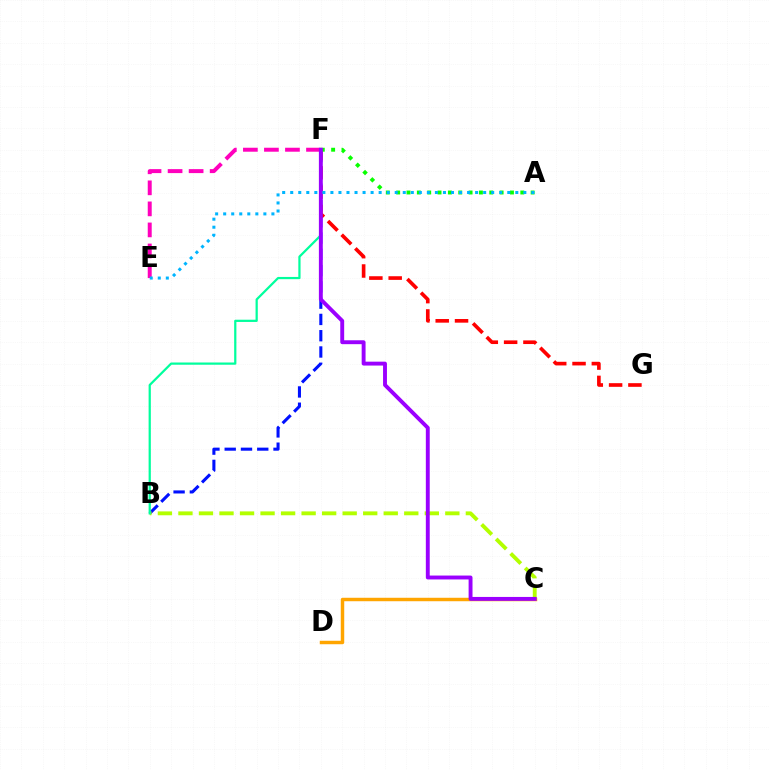{('B', 'F'): [{'color': '#0010ff', 'line_style': 'dashed', 'thickness': 2.21}, {'color': '#00ff9d', 'line_style': 'solid', 'thickness': 1.61}], ('B', 'C'): [{'color': '#b3ff00', 'line_style': 'dashed', 'thickness': 2.79}], ('F', 'G'): [{'color': '#ff0000', 'line_style': 'dashed', 'thickness': 2.62}], ('E', 'F'): [{'color': '#ff00bd', 'line_style': 'dashed', 'thickness': 2.86}], ('A', 'F'): [{'color': '#08ff00', 'line_style': 'dotted', 'thickness': 2.81}], ('C', 'D'): [{'color': '#ffa500', 'line_style': 'solid', 'thickness': 2.49}], ('C', 'F'): [{'color': '#9b00ff', 'line_style': 'solid', 'thickness': 2.8}], ('A', 'E'): [{'color': '#00b5ff', 'line_style': 'dotted', 'thickness': 2.18}]}